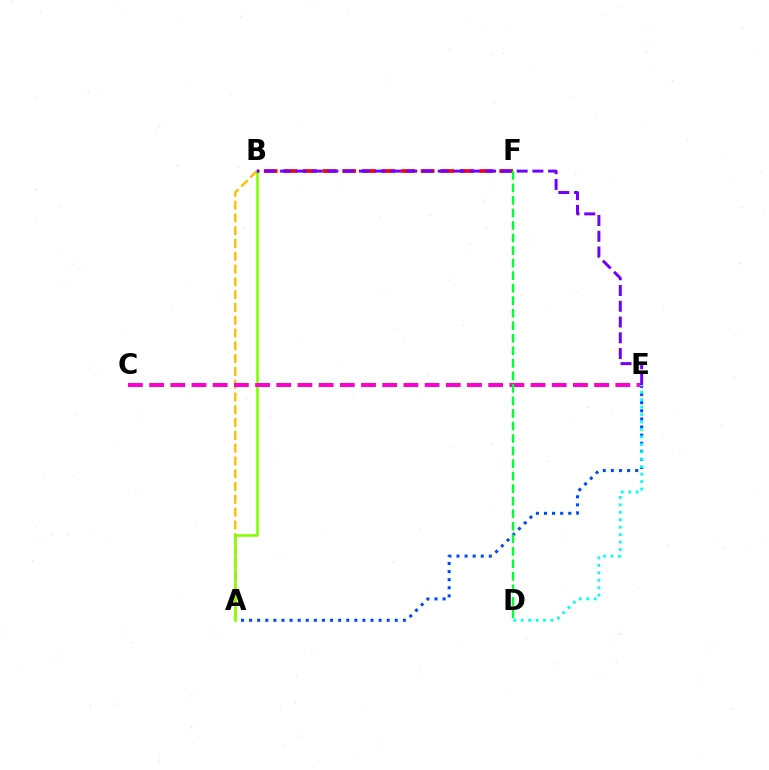{('A', 'B'): [{'color': '#ffbd00', 'line_style': 'dashed', 'thickness': 1.74}, {'color': '#84ff00', 'line_style': 'solid', 'thickness': 1.9}], ('A', 'E'): [{'color': '#004bff', 'line_style': 'dotted', 'thickness': 2.2}], ('C', 'E'): [{'color': '#ff00cf', 'line_style': 'dashed', 'thickness': 2.88}], ('D', 'E'): [{'color': '#00fff6', 'line_style': 'dotted', 'thickness': 2.02}], ('B', 'F'): [{'color': '#ff0000', 'line_style': 'dashed', 'thickness': 2.67}], ('B', 'E'): [{'color': '#7200ff', 'line_style': 'dashed', 'thickness': 2.14}], ('D', 'F'): [{'color': '#00ff39', 'line_style': 'dashed', 'thickness': 1.7}]}